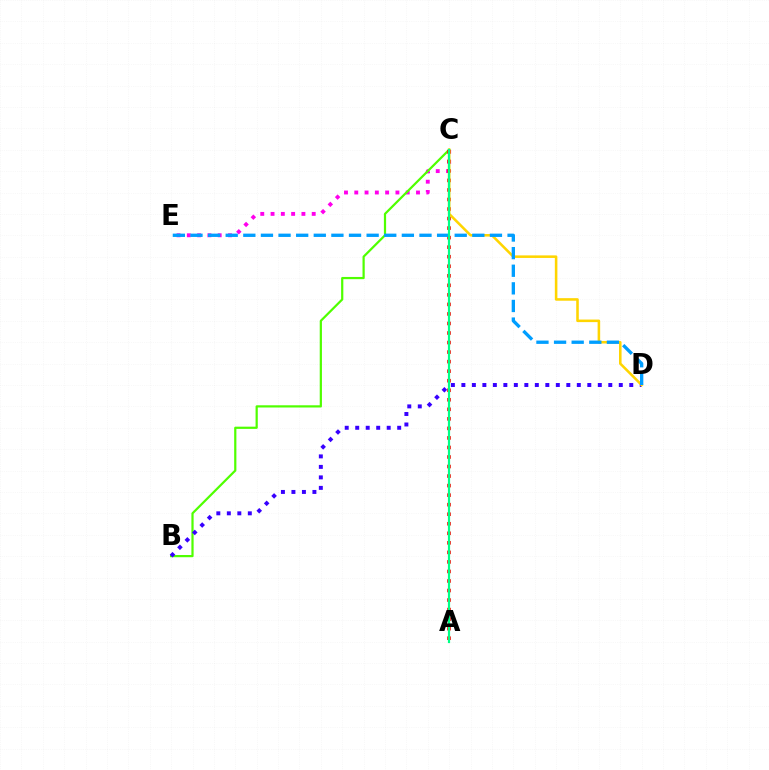{('C', 'E'): [{'color': '#ff00ed', 'line_style': 'dotted', 'thickness': 2.79}], ('B', 'C'): [{'color': '#4fff00', 'line_style': 'solid', 'thickness': 1.59}], ('A', 'C'): [{'color': '#ff0000', 'line_style': 'dotted', 'thickness': 2.59}, {'color': '#00ff86', 'line_style': 'solid', 'thickness': 1.58}], ('B', 'D'): [{'color': '#3700ff', 'line_style': 'dotted', 'thickness': 2.85}], ('C', 'D'): [{'color': '#ffd500', 'line_style': 'solid', 'thickness': 1.84}], ('D', 'E'): [{'color': '#009eff', 'line_style': 'dashed', 'thickness': 2.39}]}